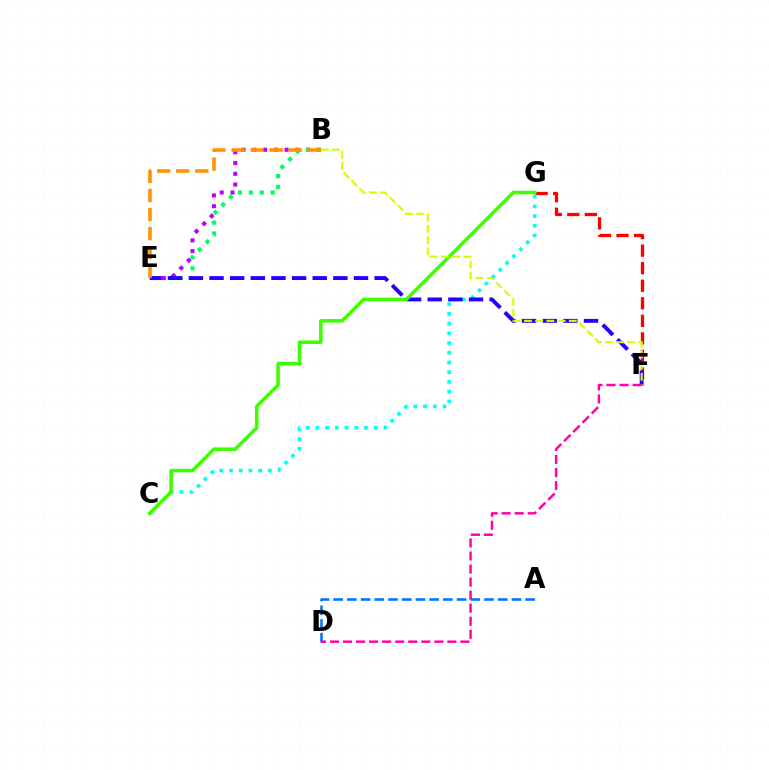{('F', 'G'): [{'color': '#ff0000', 'line_style': 'dashed', 'thickness': 2.38}], ('B', 'E'): [{'color': '#b900ff', 'line_style': 'dotted', 'thickness': 2.92}, {'color': '#00ff5c', 'line_style': 'dotted', 'thickness': 2.96}, {'color': '#ff9400', 'line_style': 'dashed', 'thickness': 2.59}], ('C', 'G'): [{'color': '#00fff6', 'line_style': 'dotted', 'thickness': 2.64}, {'color': '#3dff00', 'line_style': 'solid', 'thickness': 2.55}], ('A', 'D'): [{'color': '#0074ff', 'line_style': 'dashed', 'thickness': 1.86}], ('E', 'F'): [{'color': '#2500ff', 'line_style': 'dashed', 'thickness': 2.8}], ('B', 'F'): [{'color': '#d1ff00', 'line_style': 'dashed', 'thickness': 1.52}], ('D', 'F'): [{'color': '#ff00ac', 'line_style': 'dashed', 'thickness': 1.77}]}